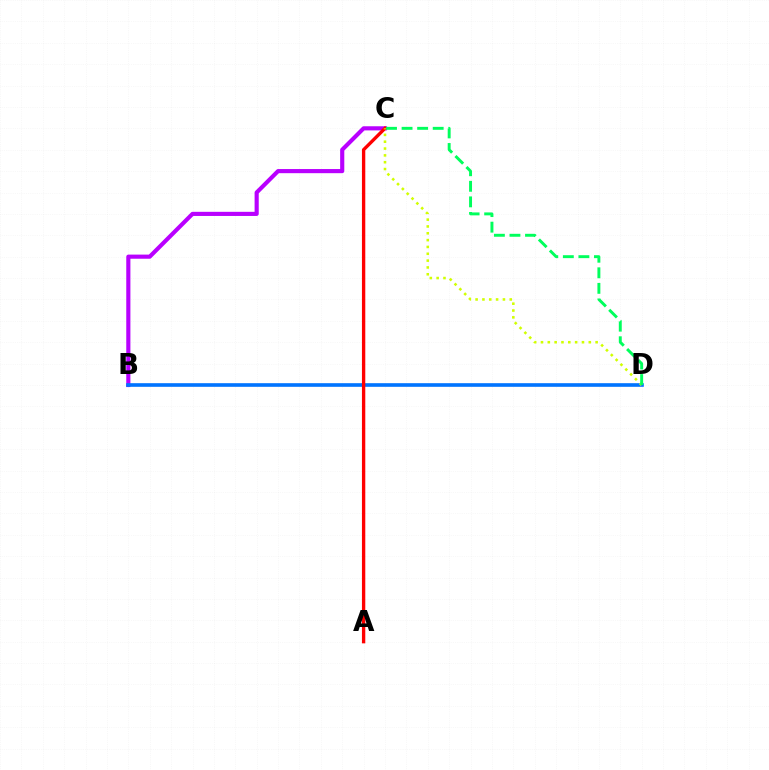{('B', 'C'): [{'color': '#b900ff', 'line_style': 'solid', 'thickness': 2.98}], ('B', 'D'): [{'color': '#0074ff', 'line_style': 'solid', 'thickness': 2.61}], ('A', 'C'): [{'color': '#ff0000', 'line_style': 'solid', 'thickness': 2.41}], ('C', 'D'): [{'color': '#d1ff00', 'line_style': 'dotted', 'thickness': 1.86}, {'color': '#00ff5c', 'line_style': 'dashed', 'thickness': 2.11}]}